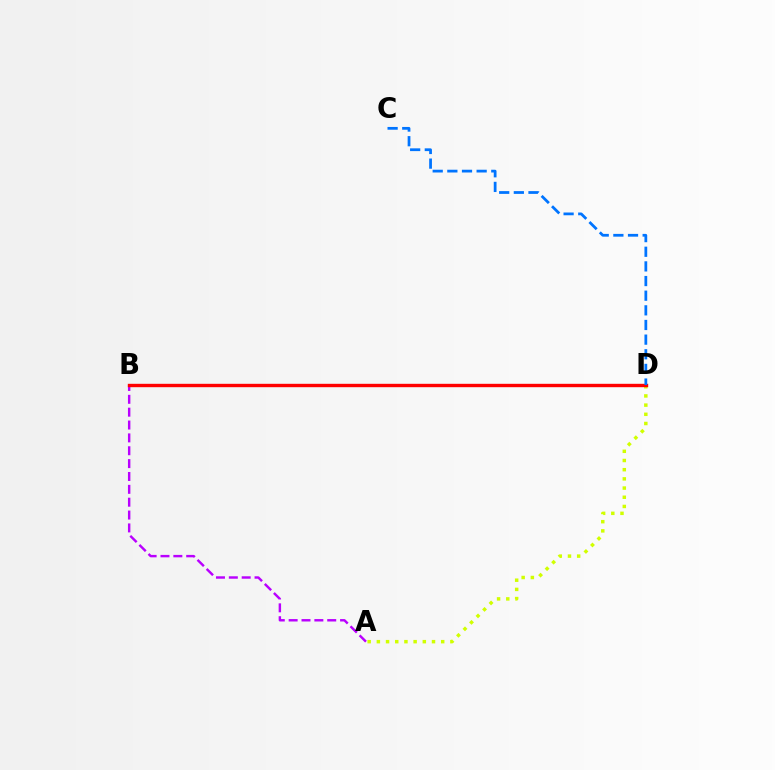{('B', 'D'): [{'color': '#00ff5c', 'line_style': 'solid', 'thickness': 2.02}, {'color': '#ff0000', 'line_style': 'solid', 'thickness': 2.43}], ('A', 'B'): [{'color': '#b900ff', 'line_style': 'dashed', 'thickness': 1.75}], ('A', 'D'): [{'color': '#d1ff00', 'line_style': 'dotted', 'thickness': 2.5}], ('C', 'D'): [{'color': '#0074ff', 'line_style': 'dashed', 'thickness': 1.99}]}